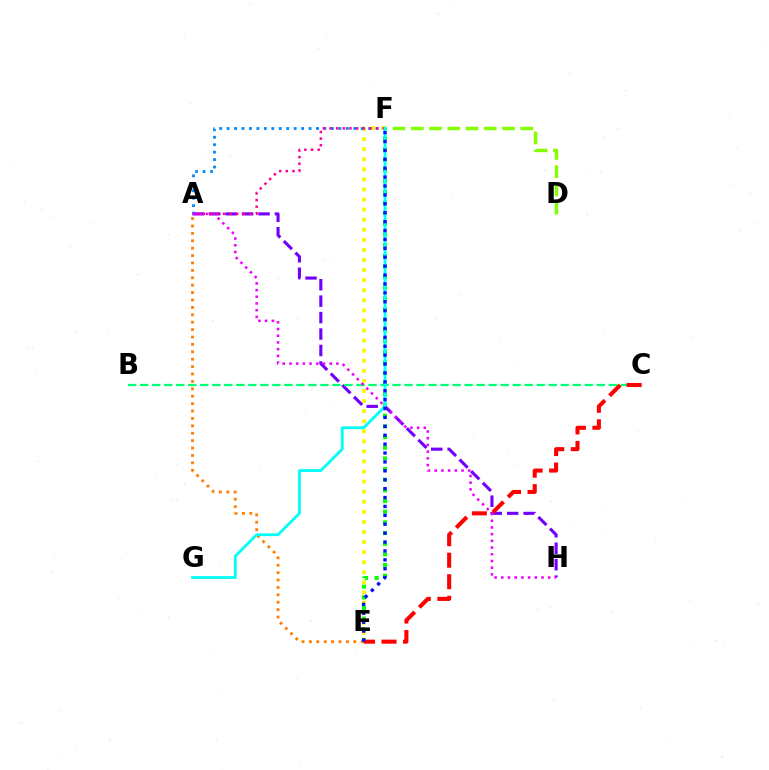{('E', 'F'): [{'color': '#fcf500', 'line_style': 'dotted', 'thickness': 2.74}, {'color': '#08ff00', 'line_style': 'dotted', 'thickness': 2.9}, {'color': '#0010ff', 'line_style': 'dotted', 'thickness': 2.42}], ('A', 'E'): [{'color': '#ff7c00', 'line_style': 'dotted', 'thickness': 2.01}], ('A', 'H'): [{'color': '#7200ff', 'line_style': 'dashed', 'thickness': 2.23}, {'color': '#ee00ff', 'line_style': 'dotted', 'thickness': 1.82}], ('D', 'F'): [{'color': '#84ff00', 'line_style': 'dashed', 'thickness': 2.48}], ('A', 'F'): [{'color': '#008cff', 'line_style': 'dotted', 'thickness': 2.02}, {'color': '#ff0094', 'line_style': 'dotted', 'thickness': 1.81}], ('B', 'C'): [{'color': '#00ff74', 'line_style': 'dashed', 'thickness': 1.63}], ('F', 'G'): [{'color': '#00fff6', 'line_style': 'solid', 'thickness': 2.01}], ('C', 'E'): [{'color': '#ff0000', 'line_style': 'dashed', 'thickness': 2.92}]}